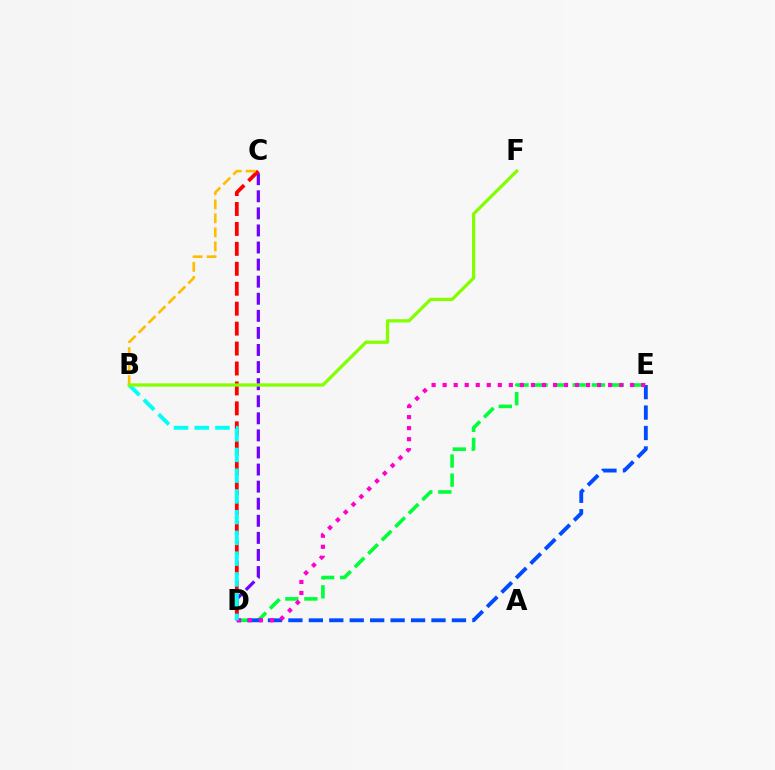{('C', 'D'): [{'color': '#7200ff', 'line_style': 'dashed', 'thickness': 2.32}, {'color': '#ff0000', 'line_style': 'dashed', 'thickness': 2.71}], ('D', 'E'): [{'color': '#00ff39', 'line_style': 'dashed', 'thickness': 2.59}, {'color': '#004bff', 'line_style': 'dashed', 'thickness': 2.78}, {'color': '#ff00cf', 'line_style': 'dotted', 'thickness': 3.0}], ('B', 'C'): [{'color': '#ffbd00', 'line_style': 'dashed', 'thickness': 1.9}], ('B', 'D'): [{'color': '#00fff6', 'line_style': 'dashed', 'thickness': 2.82}], ('B', 'F'): [{'color': '#84ff00', 'line_style': 'solid', 'thickness': 2.33}]}